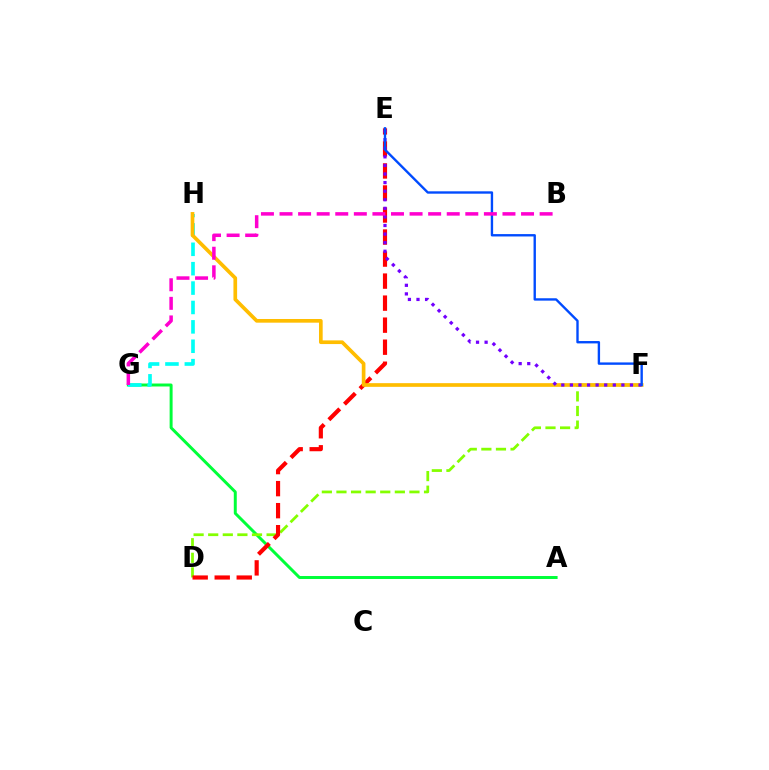{('A', 'G'): [{'color': '#00ff39', 'line_style': 'solid', 'thickness': 2.14}], ('D', 'F'): [{'color': '#84ff00', 'line_style': 'dashed', 'thickness': 1.98}], ('G', 'H'): [{'color': '#00fff6', 'line_style': 'dashed', 'thickness': 2.63}], ('D', 'E'): [{'color': '#ff0000', 'line_style': 'dashed', 'thickness': 2.99}], ('F', 'H'): [{'color': '#ffbd00', 'line_style': 'solid', 'thickness': 2.65}], ('E', 'F'): [{'color': '#7200ff', 'line_style': 'dotted', 'thickness': 2.33}, {'color': '#004bff', 'line_style': 'solid', 'thickness': 1.71}], ('B', 'G'): [{'color': '#ff00cf', 'line_style': 'dashed', 'thickness': 2.52}]}